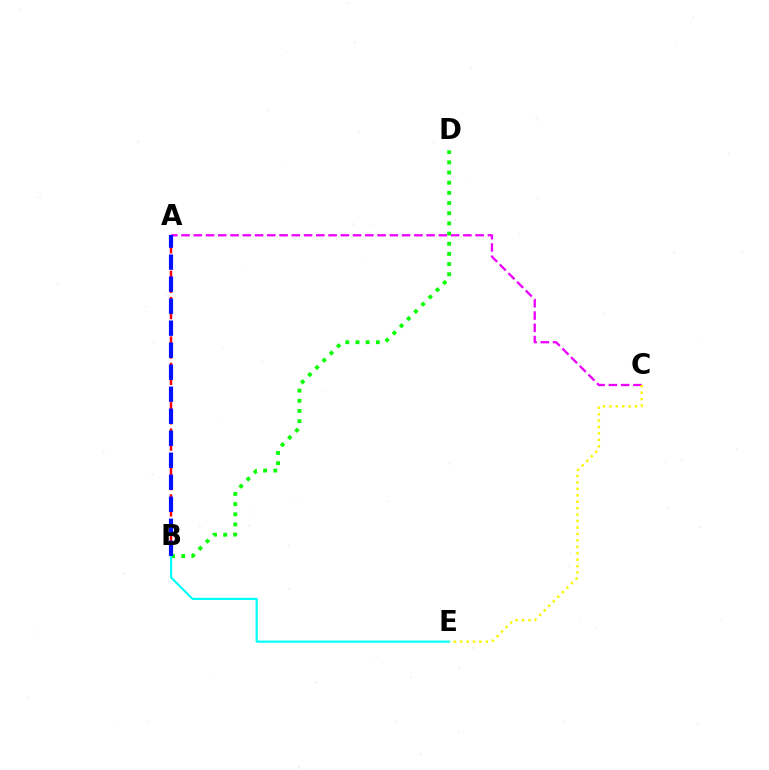{('A', 'C'): [{'color': '#ee00ff', 'line_style': 'dashed', 'thickness': 1.66}], ('A', 'B'): [{'color': '#ff0000', 'line_style': 'dashed', 'thickness': 1.79}, {'color': '#0010ff', 'line_style': 'dashed', 'thickness': 2.99}], ('B', 'D'): [{'color': '#08ff00', 'line_style': 'dotted', 'thickness': 2.76}], ('B', 'E'): [{'color': '#00fff6', 'line_style': 'solid', 'thickness': 1.57}], ('C', 'E'): [{'color': '#fcf500', 'line_style': 'dotted', 'thickness': 1.75}]}